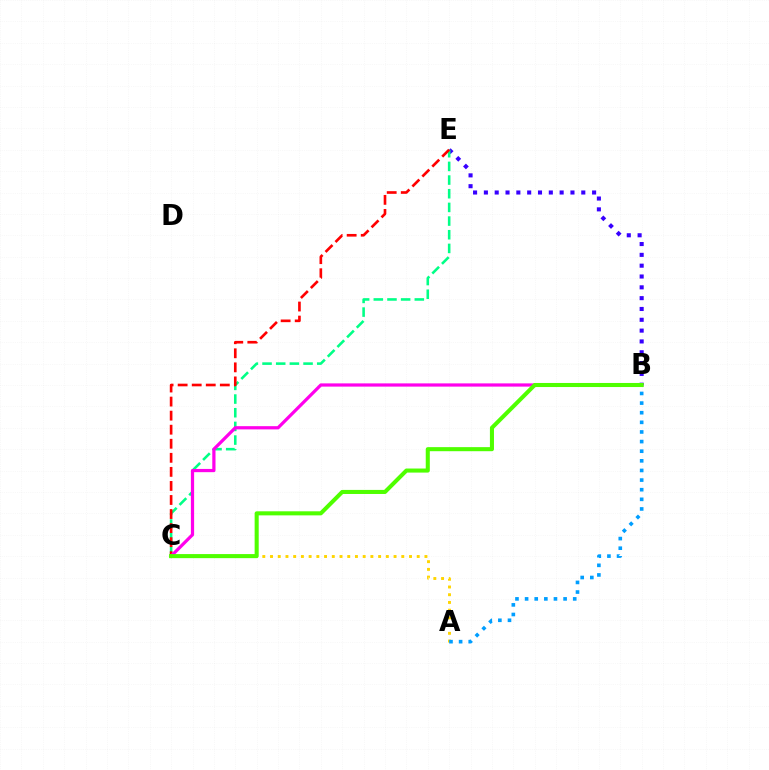{('B', 'E'): [{'color': '#3700ff', 'line_style': 'dotted', 'thickness': 2.94}], ('A', 'C'): [{'color': '#ffd500', 'line_style': 'dotted', 'thickness': 2.1}], ('C', 'E'): [{'color': '#00ff86', 'line_style': 'dashed', 'thickness': 1.86}, {'color': '#ff0000', 'line_style': 'dashed', 'thickness': 1.91}], ('A', 'B'): [{'color': '#009eff', 'line_style': 'dotted', 'thickness': 2.61}], ('B', 'C'): [{'color': '#ff00ed', 'line_style': 'solid', 'thickness': 2.32}, {'color': '#4fff00', 'line_style': 'solid', 'thickness': 2.93}]}